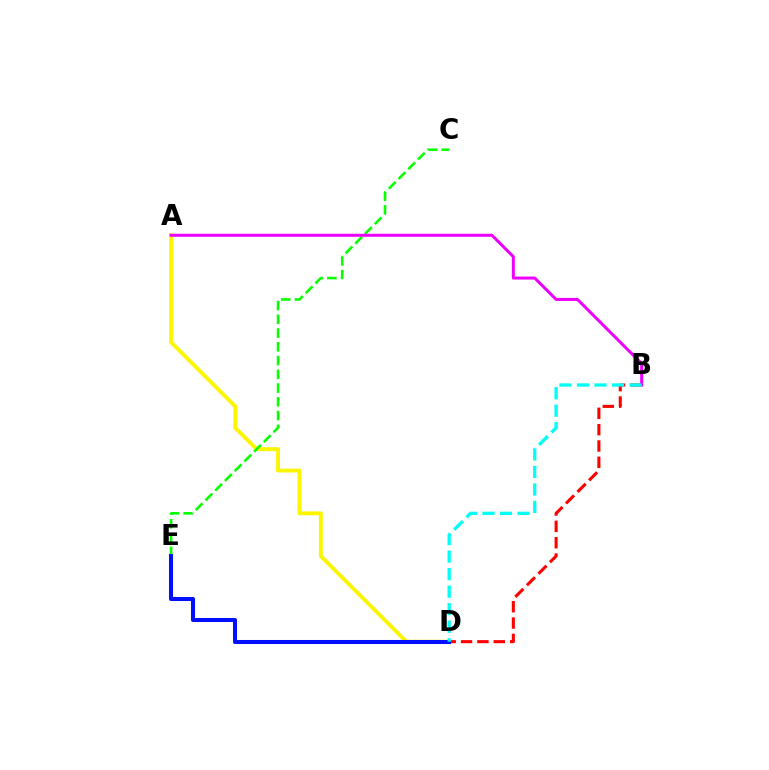{('B', 'D'): [{'color': '#ff0000', 'line_style': 'dashed', 'thickness': 2.22}, {'color': '#00fff6', 'line_style': 'dashed', 'thickness': 2.38}], ('A', 'D'): [{'color': '#fcf500', 'line_style': 'solid', 'thickness': 2.8}], ('C', 'E'): [{'color': '#08ff00', 'line_style': 'dashed', 'thickness': 1.87}], ('D', 'E'): [{'color': '#0010ff', 'line_style': 'solid', 'thickness': 2.91}], ('A', 'B'): [{'color': '#ee00ff', 'line_style': 'solid', 'thickness': 2.16}]}